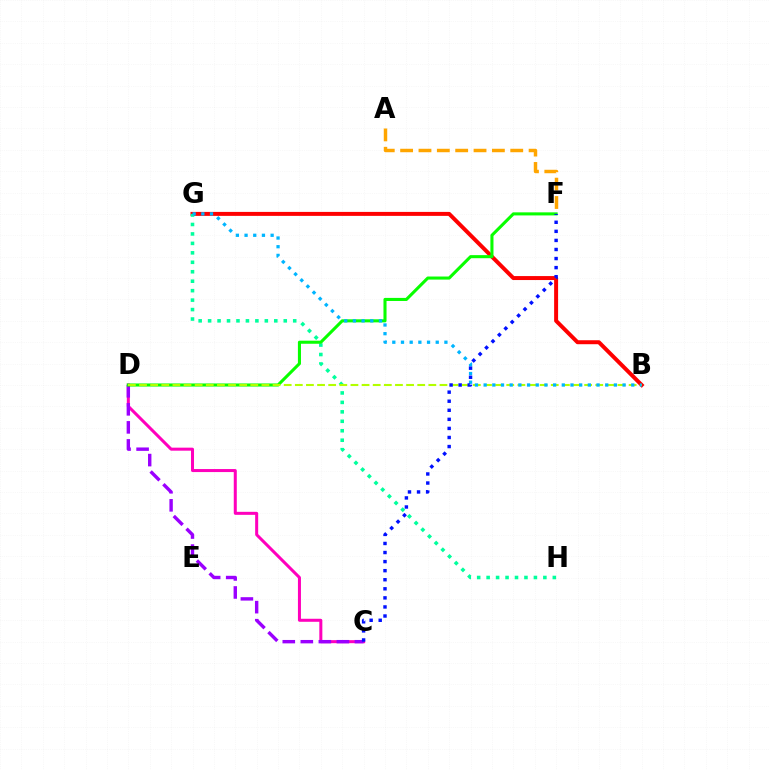{('B', 'G'): [{'color': '#ff0000', 'line_style': 'solid', 'thickness': 2.86}, {'color': '#00b5ff', 'line_style': 'dotted', 'thickness': 2.36}], ('C', 'D'): [{'color': '#ff00bd', 'line_style': 'solid', 'thickness': 2.18}, {'color': '#9b00ff', 'line_style': 'dashed', 'thickness': 2.45}], ('G', 'H'): [{'color': '#00ff9d', 'line_style': 'dotted', 'thickness': 2.57}], ('D', 'F'): [{'color': '#08ff00', 'line_style': 'solid', 'thickness': 2.21}], ('A', 'F'): [{'color': '#ffa500', 'line_style': 'dashed', 'thickness': 2.49}], ('B', 'D'): [{'color': '#b3ff00', 'line_style': 'dashed', 'thickness': 1.51}], ('C', 'F'): [{'color': '#0010ff', 'line_style': 'dotted', 'thickness': 2.46}]}